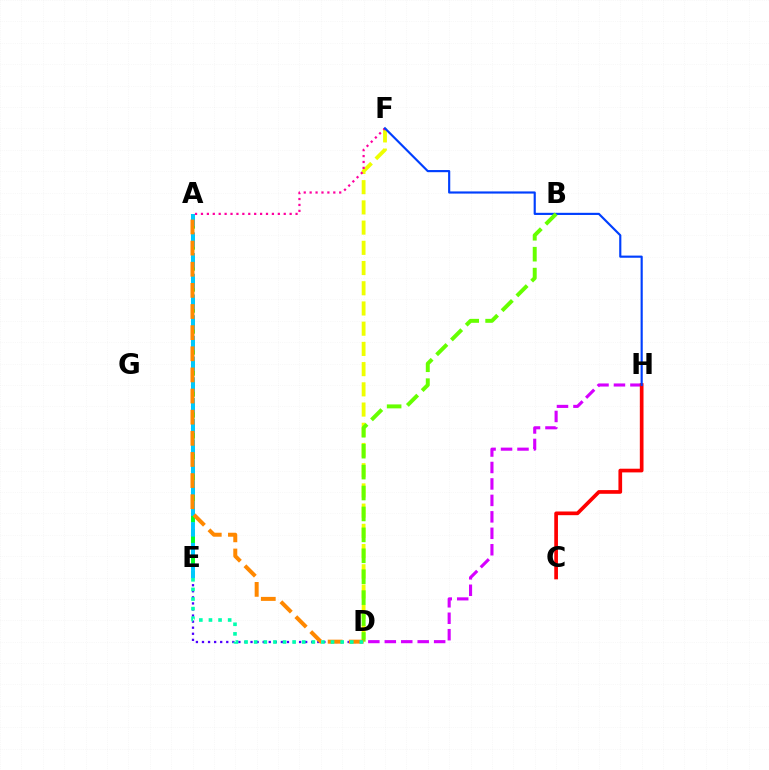{('D', 'F'): [{'color': '#eeff00', 'line_style': 'dashed', 'thickness': 2.75}], ('A', 'E'): [{'color': '#00ff27', 'line_style': 'dashed', 'thickness': 2.85}, {'color': '#00c7ff', 'line_style': 'dashed', 'thickness': 2.81}], ('D', 'E'): [{'color': '#4f00ff', 'line_style': 'dotted', 'thickness': 1.65}, {'color': '#00ffaf', 'line_style': 'dotted', 'thickness': 2.61}], ('D', 'H'): [{'color': '#d600ff', 'line_style': 'dashed', 'thickness': 2.24}], ('C', 'H'): [{'color': '#ff0000', 'line_style': 'solid', 'thickness': 2.66}], ('A', 'F'): [{'color': '#ff00a0', 'line_style': 'dotted', 'thickness': 1.61}], ('F', 'H'): [{'color': '#003fff', 'line_style': 'solid', 'thickness': 1.55}], ('B', 'D'): [{'color': '#66ff00', 'line_style': 'dashed', 'thickness': 2.84}], ('A', 'D'): [{'color': '#ff8800', 'line_style': 'dashed', 'thickness': 2.87}]}